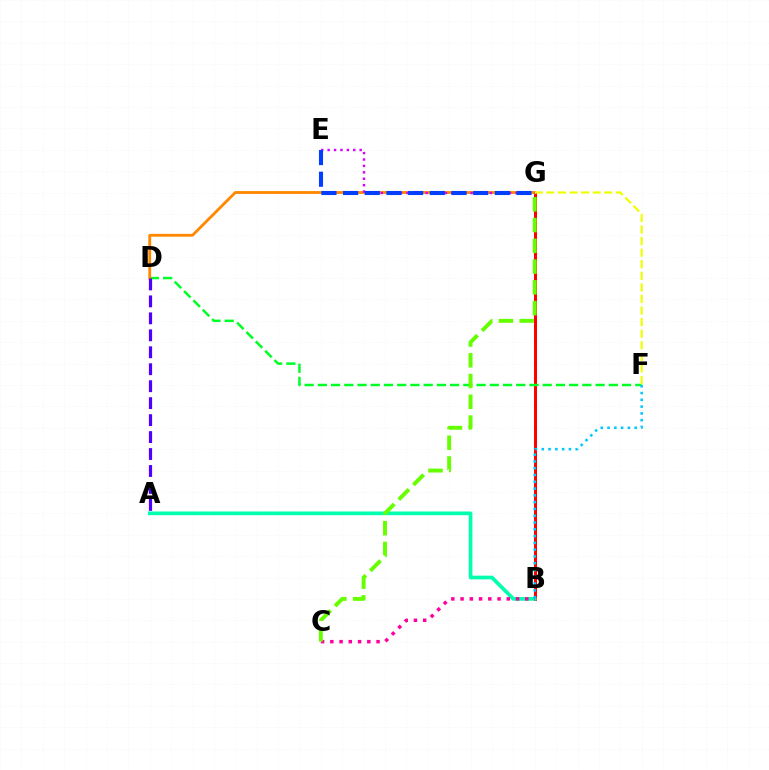{('B', 'G'): [{'color': '#ff0000', 'line_style': 'solid', 'thickness': 2.16}], ('A', 'B'): [{'color': '#00ffaf', 'line_style': 'solid', 'thickness': 2.66}], ('D', 'F'): [{'color': '#00ff27', 'line_style': 'dashed', 'thickness': 1.8}], ('D', 'G'): [{'color': '#ff8800', 'line_style': 'solid', 'thickness': 2.04}], ('B', 'F'): [{'color': '#00c7ff', 'line_style': 'dotted', 'thickness': 1.84}], ('F', 'G'): [{'color': '#eeff00', 'line_style': 'dashed', 'thickness': 1.57}], ('E', 'G'): [{'color': '#d600ff', 'line_style': 'dotted', 'thickness': 1.74}, {'color': '#003fff', 'line_style': 'dashed', 'thickness': 2.95}], ('B', 'C'): [{'color': '#ff00a0', 'line_style': 'dotted', 'thickness': 2.51}], ('C', 'G'): [{'color': '#66ff00', 'line_style': 'dashed', 'thickness': 2.82}], ('A', 'D'): [{'color': '#4f00ff', 'line_style': 'dashed', 'thickness': 2.3}]}